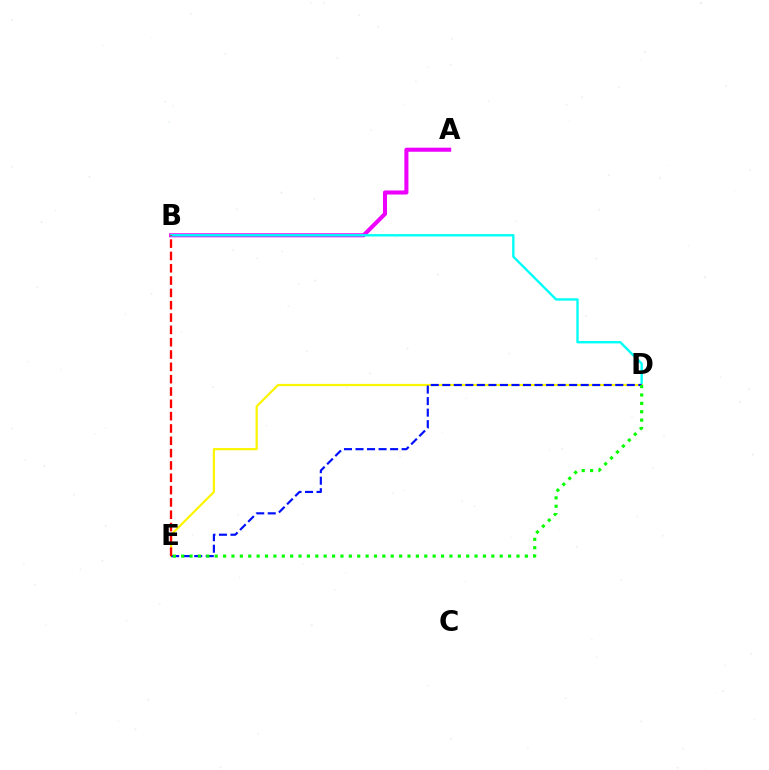{('A', 'B'): [{'color': '#ee00ff', 'line_style': 'solid', 'thickness': 2.93}], ('B', 'D'): [{'color': '#00fff6', 'line_style': 'solid', 'thickness': 1.71}], ('D', 'E'): [{'color': '#fcf500', 'line_style': 'solid', 'thickness': 1.58}, {'color': '#0010ff', 'line_style': 'dashed', 'thickness': 1.57}, {'color': '#08ff00', 'line_style': 'dotted', 'thickness': 2.28}], ('B', 'E'): [{'color': '#ff0000', 'line_style': 'dashed', 'thickness': 1.67}]}